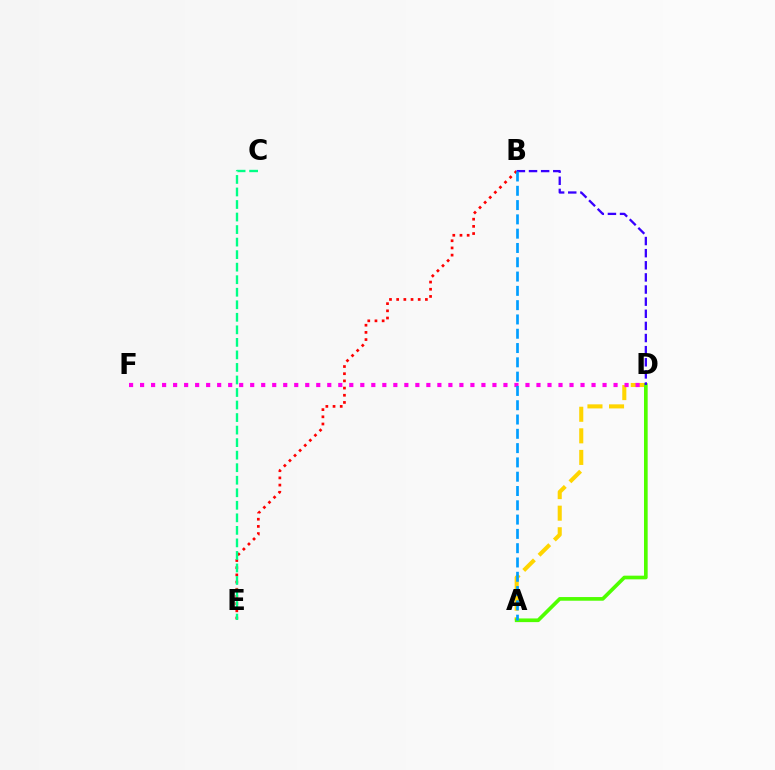{('A', 'D'): [{'color': '#ffd500', 'line_style': 'dashed', 'thickness': 2.93}, {'color': '#4fff00', 'line_style': 'solid', 'thickness': 2.64}], ('B', 'E'): [{'color': '#ff0000', 'line_style': 'dotted', 'thickness': 1.95}], ('D', 'F'): [{'color': '#ff00ed', 'line_style': 'dotted', 'thickness': 2.99}], ('B', 'D'): [{'color': '#3700ff', 'line_style': 'dashed', 'thickness': 1.65}], ('A', 'B'): [{'color': '#009eff', 'line_style': 'dashed', 'thickness': 1.94}], ('C', 'E'): [{'color': '#00ff86', 'line_style': 'dashed', 'thickness': 1.7}]}